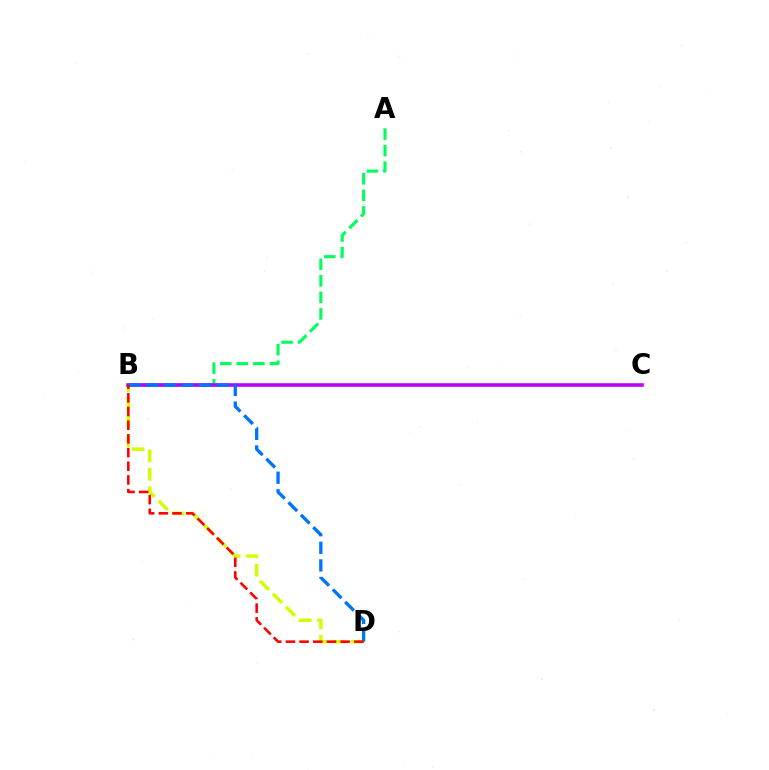{('B', 'D'): [{'color': '#d1ff00', 'line_style': 'dashed', 'thickness': 2.5}, {'color': '#0074ff', 'line_style': 'dashed', 'thickness': 2.39}, {'color': '#ff0000', 'line_style': 'dashed', 'thickness': 1.86}], ('A', 'B'): [{'color': '#00ff5c', 'line_style': 'dashed', 'thickness': 2.25}], ('B', 'C'): [{'color': '#b900ff', 'line_style': 'solid', 'thickness': 2.56}]}